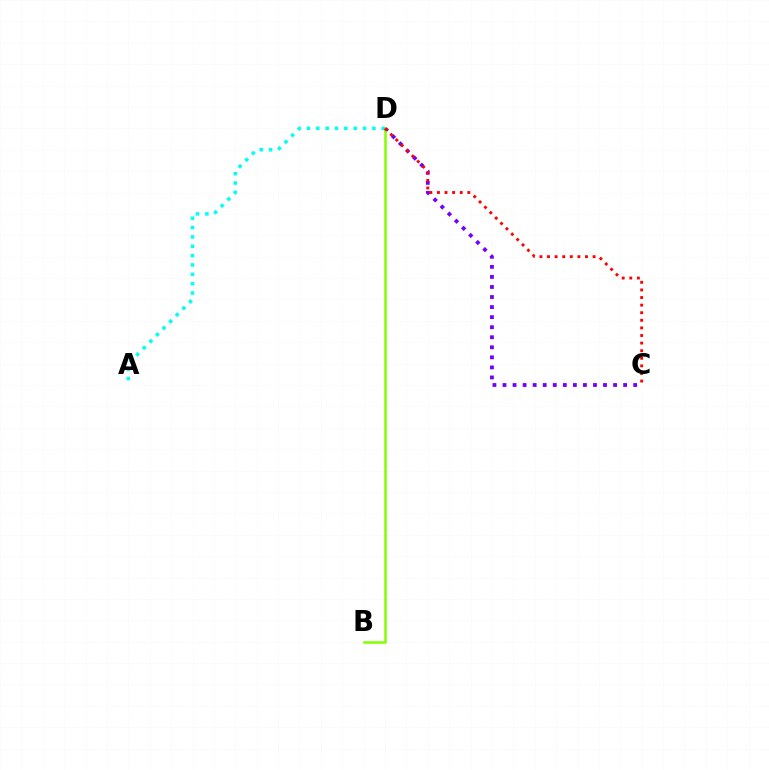{('A', 'D'): [{'color': '#00fff6', 'line_style': 'dotted', 'thickness': 2.54}], ('C', 'D'): [{'color': '#7200ff', 'line_style': 'dotted', 'thickness': 2.73}, {'color': '#ff0000', 'line_style': 'dotted', 'thickness': 2.06}], ('B', 'D'): [{'color': '#84ff00', 'line_style': 'solid', 'thickness': 1.82}]}